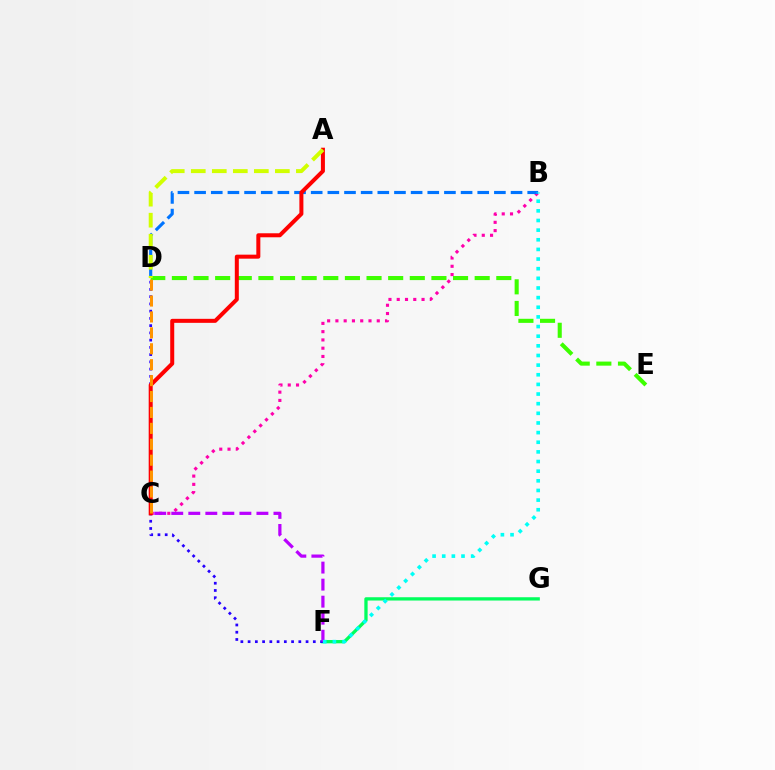{('B', 'C'): [{'color': '#ff00ac', 'line_style': 'dotted', 'thickness': 2.25}], ('B', 'D'): [{'color': '#0074ff', 'line_style': 'dashed', 'thickness': 2.26}], ('D', 'E'): [{'color': '#3dff00', 'line_style': 'dashed', 'thickness': 2.94}], ('F', 'G'): [{'color': '#00ff5c', 'line_style': 'solid', 'thickness': 2.37}], ('D', 'F'): [{'color': '#2500ff', 'line_style': 'dotted', 'thickness': 1.97}], ('C', 'F'): [{'color': '#b900ff', 'line_style': 'dashed', 'thickness': 2.31}], ('A', 'C'): [{'color': '#ff0000', 'line_style': 'solid', 'thickness': 2.89}], ('A', 'D'): [{'color': '#d1ff00', 'line_style': 'dashed', 'thickness': 2.86}], ('C', 'D'): [{'color': '#ff9400', 'line_style': 'dashed', 'thickness': 2.16}], ('B', 'F'): [{'color': '#00fff6', 'line_style': 'dotted', 'thickness': 2.62}]}